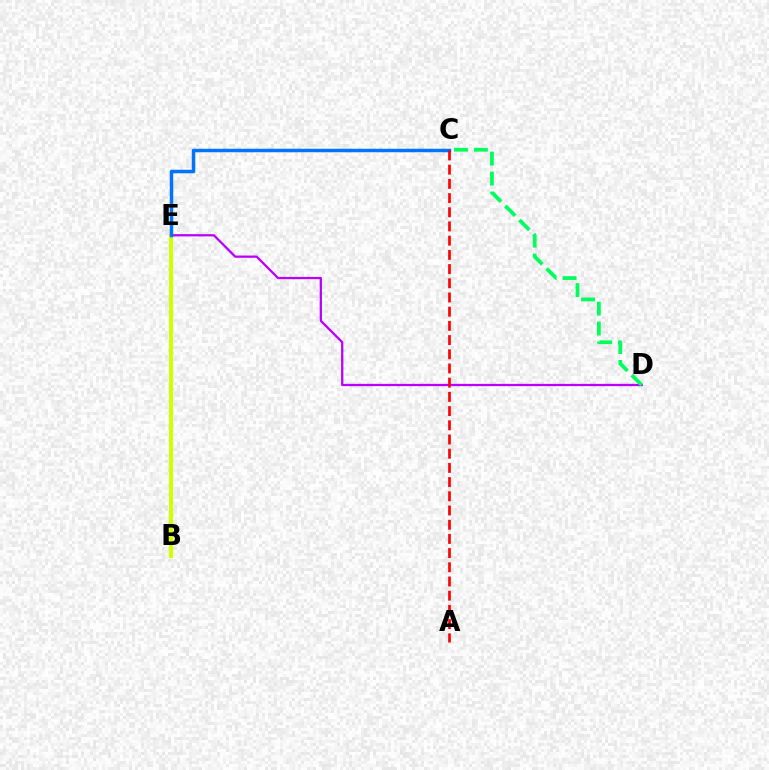{('B', 'E'): [{'color': '#d1ff00', 'line_style': 'solid', 'thickness': 2.97}], ('D', 'E'): [{'color': '#b900ff', 'line_style': 'solid', 'thickness': 1.63}], ('C', 'E'): [{'color': '#0074ff', 'line_style': 'solid', 'thickness': 2.51}], ('C', 'D'): [{'color': '#00ff5c', 'line_style': 'dashed', 'thickness': 2.71}], ('A', 'C'): [{'color': '#ff0000', 'line_style': 'dashed', 'thickness': 1.93}]}